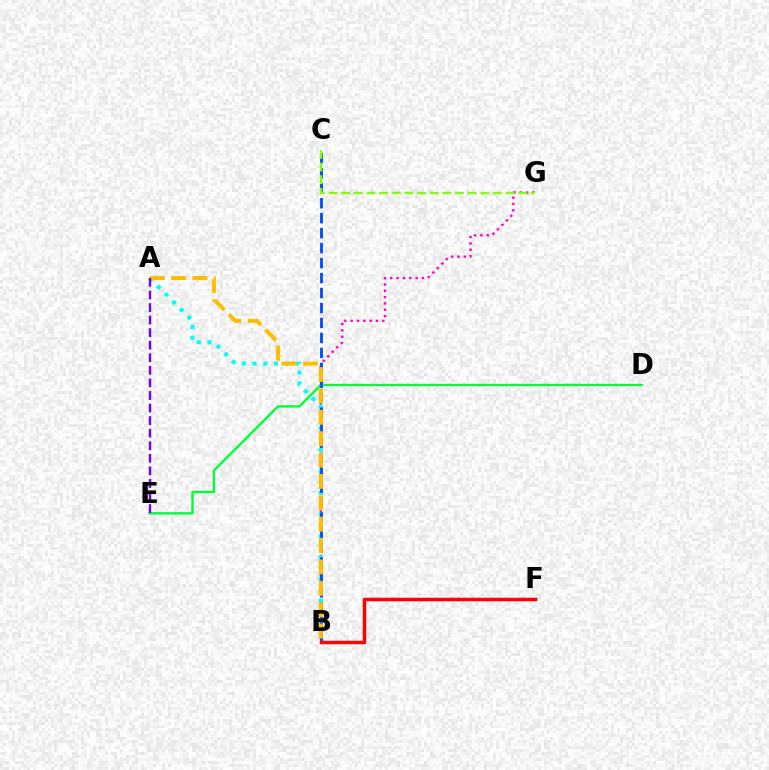{('B', 'G'): [{'color': '#ff00cf', 'line_style': 'dotted', 'thickness': 1.72}], ('A', 'B'): [{'color': '#00fff6', 'line_style': 'dotted', 'thickness': 2.93}, {'color': '#ffbd00', 'line_style': 'dashed', 'thickness': 2.9}], ('D', 'E'): [{'color': '#00ff39', 'line_style': 'solid', 'thickness': 1.72}], ('B', 'C'): [{'color': '#004bff', 'line_style': 'dashed', 'thickness': 2.03}], ('C', 'G'): [{'color': '#84ff00', 'line_style': 'dashed', 'thickness': 1.72}], ('B', 'F'): [{'color': '#ff0000', 'line_style': 'solid', 'thickness': 2.52}], ('A', 'E'): [{'color': '#7200ff', 'line_style': 'dashed', 'thickness': 1.71}]}